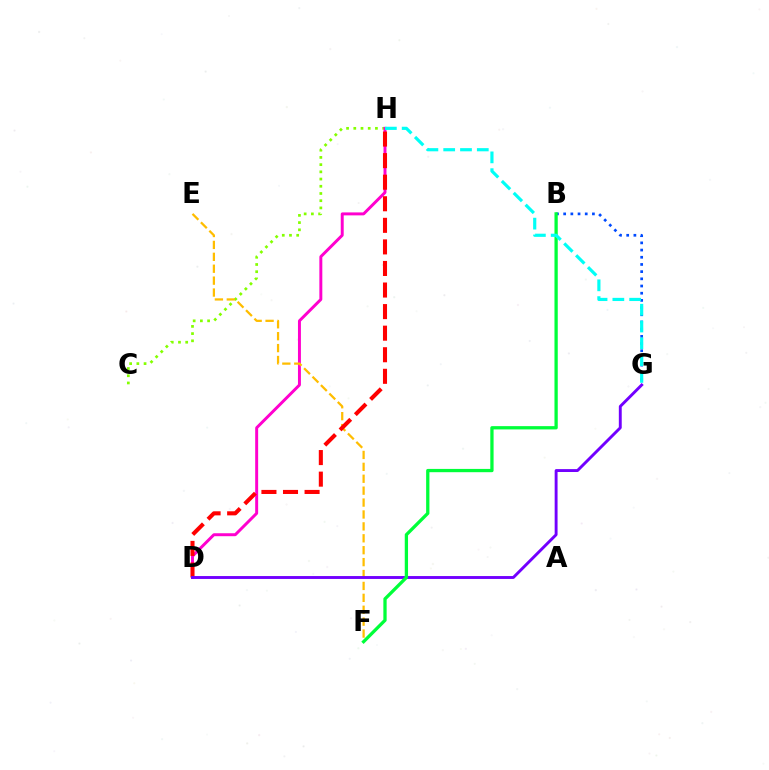{('B', 'G'): [{'color': '#004bff', 'line_style': 'dotted', 'thickness': 1.95}], ('C', 'H'): [{'color': '#84ff00', 'line_style': 'dotted', 'thickness': 1.96}], ('D', 'H'): [{'color': '#ff00cf', 'line_style': 'solid', 'thickness': 2.13}, {'color': '#ff0000', 'line_style': 'dashed', 'thickness': 2.93}], ('E', 'F'): [{'color': '#ffbd00', 'line_style': 'dashed', 'thickness': 1.62}], ('D', 'G'): [{'color': '#7200ff', 'line_style': 'solid', 'thickness': 2.09}], ('B', 'F'): [{'color': '#00ff39', 'line_style': 'solid', 'thickness': 2.36}], ('G', 'H'): [{'color': '#00fff6', 'line_style': 'dashed', 'thickness': 2.28}]}